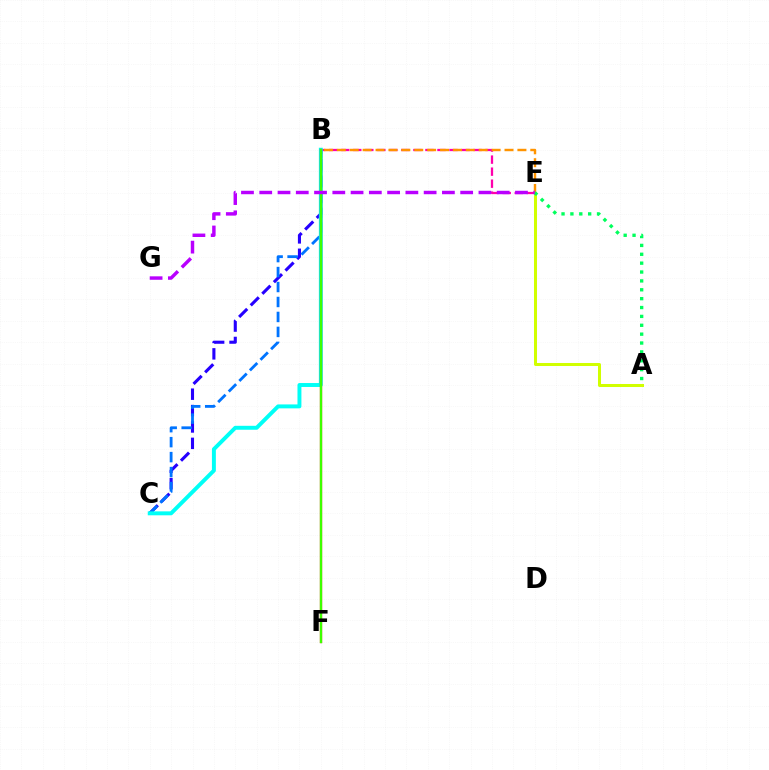{('A', 'E'): [{'color': '#d1ff00', 'line_style': 'solid', 'thickness': 2.17}, {'color': '#00ff5c', 'line_style': 'dotted', 'thickness': 2.41}], ('B', 'E'): [{'color': '#ff00ac', 'line_style': 'dashed', 'thickness': 1.63}, {'color': '#ff9400', 'line_style': 'dashed', 'thickness': 1.75}], ('B', 'C'): [{'color': '#2500ff', 'line_style': 'dashed', 'thickness': 2.23}, {'color': '#0074ff', 'line_style': 'dashed', 'thickness': 2.03}, {'color': '#00fff6', 'line_style': 'solid', 'thickness': 2.84}], ('B', 'F'): [{'color': '#ff0000', 'line_style': 'solid', 'thickness': 1.61}, {'color': '#3dff00', 'line_style': 'solid', 'thickness': 1.67}], ('E', 'G'): [{'color': '#b900ff', 'line_style': 'dashed', 'thickness': 2.48}]}